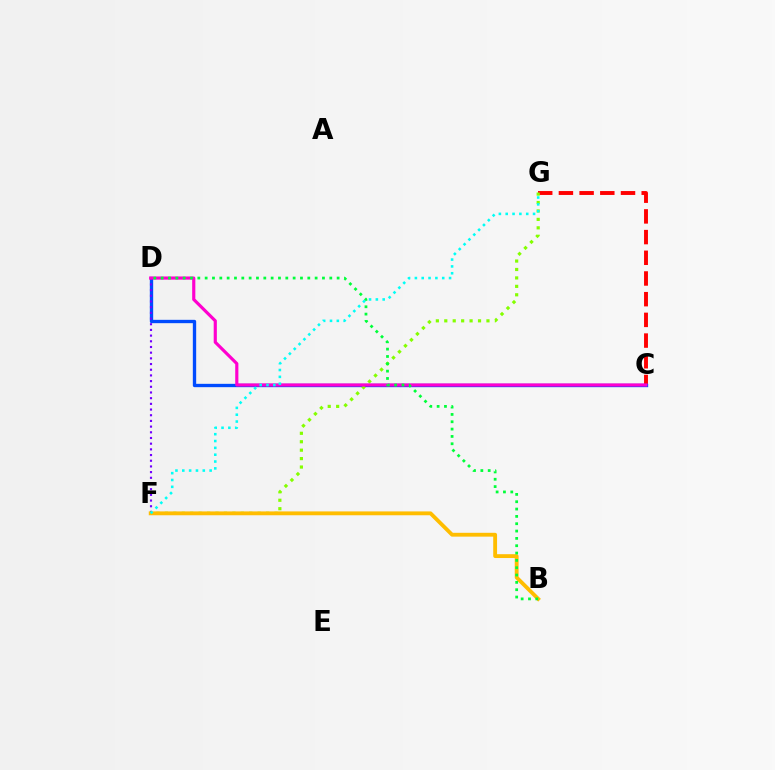{('C', 'G'): [{'color': '#ff0000', 'line_style': 'dashed', 'thickness': 2.81}], ('C', 'D'): [{'color': '#004bff', 'line_style': 'solid', 'thickness': 2.41}, {'color': '#ff00cf', 'line_style': 'solid', 'thickness': 2.27}], ('D', 'F'): [{'color': '#7200ff', 'line_style': 'dotted', 'thickness': 1.55}], ('F', 'G'): [{'color': '#84ff00', 'line_style': 'dotted', 'thickness': 2.29}, {'color': '#00fff6', 'line_style': 'dotted', 'thickness': 1.86}], ('B', 'F'): [{'color': '#ffbd00', 'line_style': 'solid', 'thickness': 2.76}], ('B', 'D'): [{'color': '#00ff39', 'line_style': 'dotted', 'thickness': 1.99}]}